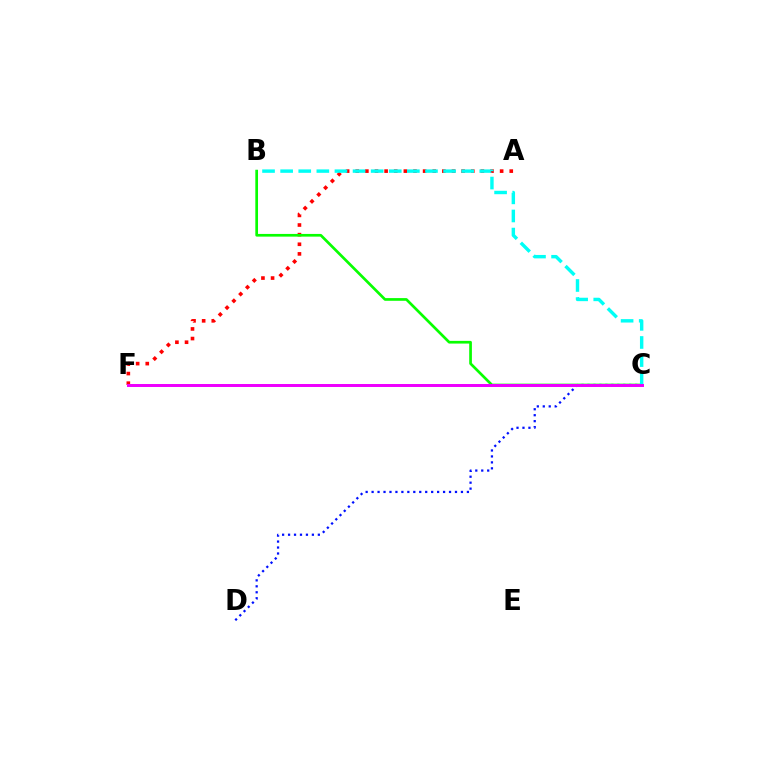{('A', 'F'): [{'color': '#ff0000', 'line_style': 'dotted', 'thickness': 2.62}], ('C', 'D'): [{'color': '#0010ff', 'line_style': 'dotted', 'thickness': 1.62}], ('C', 'F'): [{'color': '#fcf500', 'line_style': 'dashed', 'thickness': 1.93}, {'color': '#ee00ff', 'line_style': 'solid', 'thickness': 2.14}], ('B', 'C'): [{'color': '#08ff00', 'line_style': 'solid', 'thickness': 1.94}, {'color': '#00fff6', 'line_style': 'dashed', 'thickness': 2.46}]}